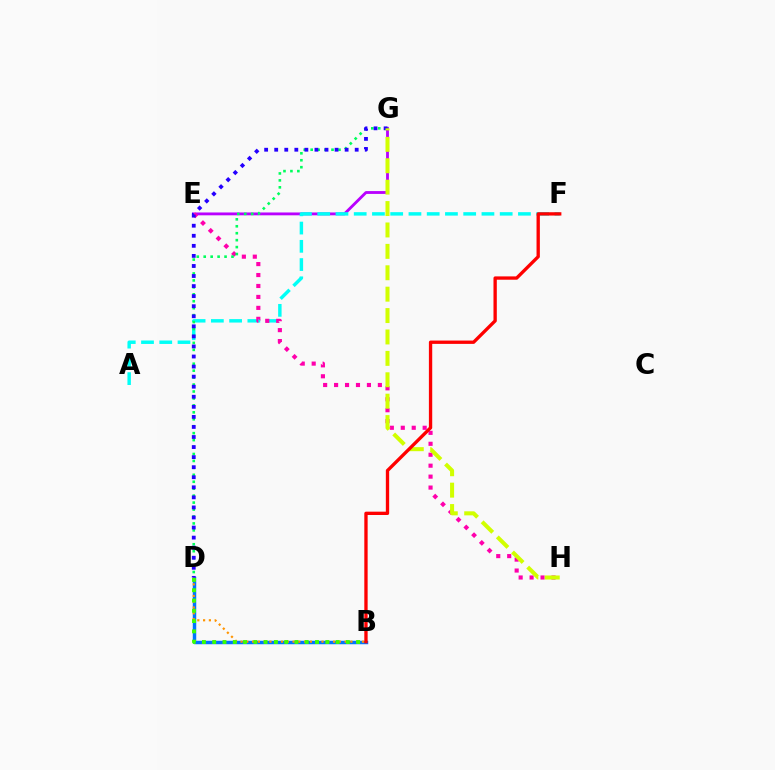{('E', 'G'): [{'color': '#b900ff', 'line_style': 'solid', 'thickness': 2.04}], ('B', 'D'): [{'color': '#0074ff', 'line_style': 'solid', 'thickness': 2.5}, {'color': '#ff9400', 'line_style': 'dotted', 'thickness': 1.57}, {'color': '#3dff00', 'line_style': 'dotted', 'thickness': 2.79}], ('A', 'F'): [{'color': '#00fff6', 'line_style': 'dashed', 'thickness': 2.48}], ('E', 'H'): [{'color': '#ff00ac', 'line_style': 'dotted', 'thickness': 2.97}], ('D', 'G'): [{'color': '#00ff5c', 'line_style': 'dotted', 'thickness': 1.89}, {'color': '#2500ff', 'line_style': 'dotted', 'thickness': 2.73}], ('G', 'H'): [{'color': '#d1ff00', 'line_style': 'dashed', 'thickness': 2.91}], ('B', 'F'): [{'color': '#ff0000', 'line_style': 'solid', 'thickness': 2.4}]}